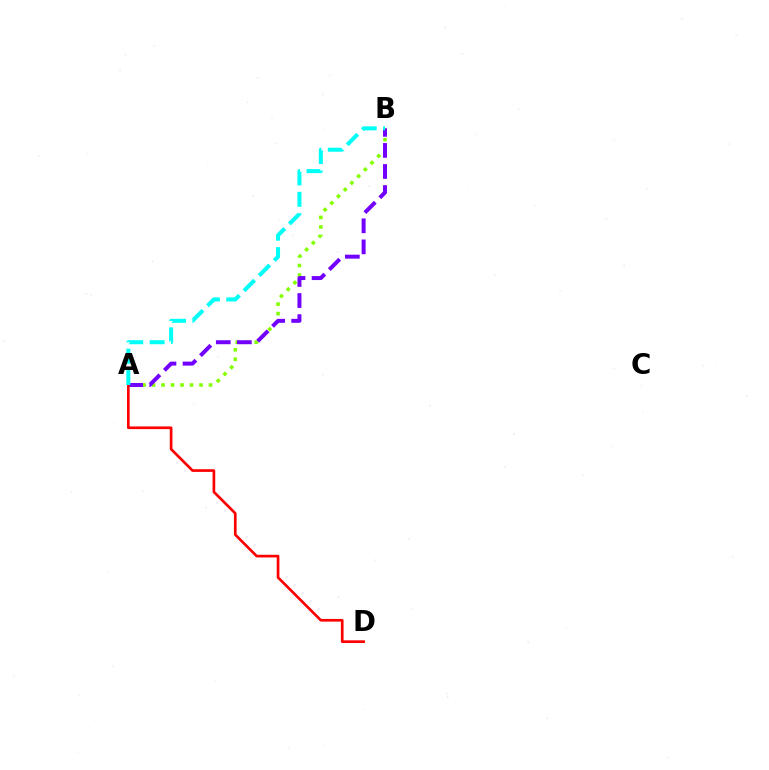{('A', 'B'): [{'color': '#84ff00', 'line_style': 'dotted', 'thickness': 2.58}, {'color': '#7200ff', 'line_style': 'dashed', 'thickness': 2.86}, {'color': '#00fff6', 'line_style': 'dashed', 'thickness': 2.9}], ('A', 'D'): [{'color': '#ff0000', 'line_style': 'solid', 'thickness': 1.93}]}